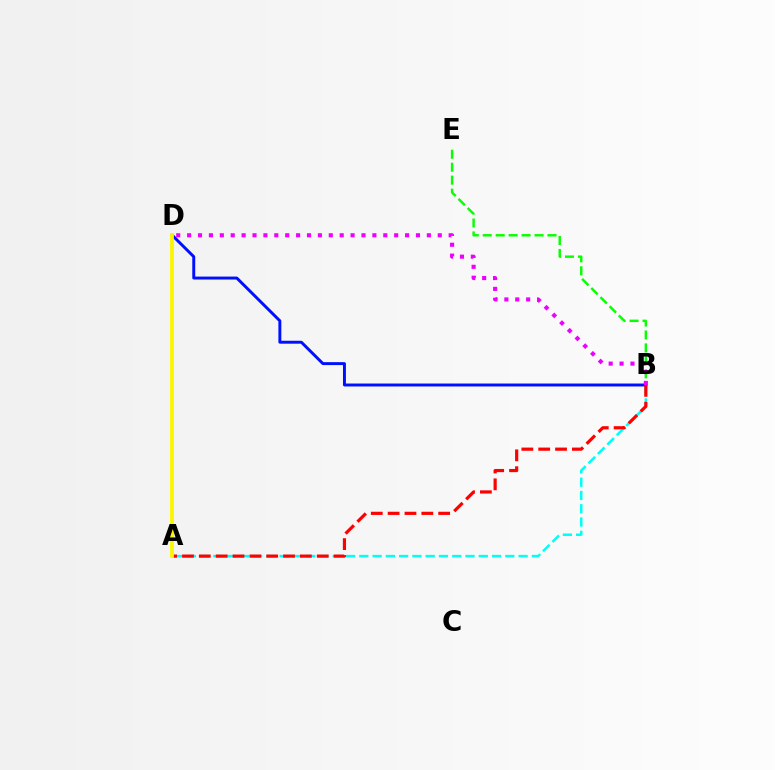{('A', 'B'): [{'color': '#00fff6', 'line_style': 'dashed', 'thickness': 1.8}, {'color': '#ff0000', 'line_style': 'dashed', 'thickness': 2.29}], ('B', 'D'): [{'color': '#0010ff', 'line_style': 'solid', 'thickness': 2.12}, {'color': '#ee00ff', 'line_style': 'dotted', 'thickness': 2.96}], ('B', 'E'): [{'color': '#08ff00', 'line_style': 'dashed', 'thickness': 1.76}], ('A', 'D'): [{'color': '#fcf500', 'line_style': 'solid', 'thickness': 2.72}]}